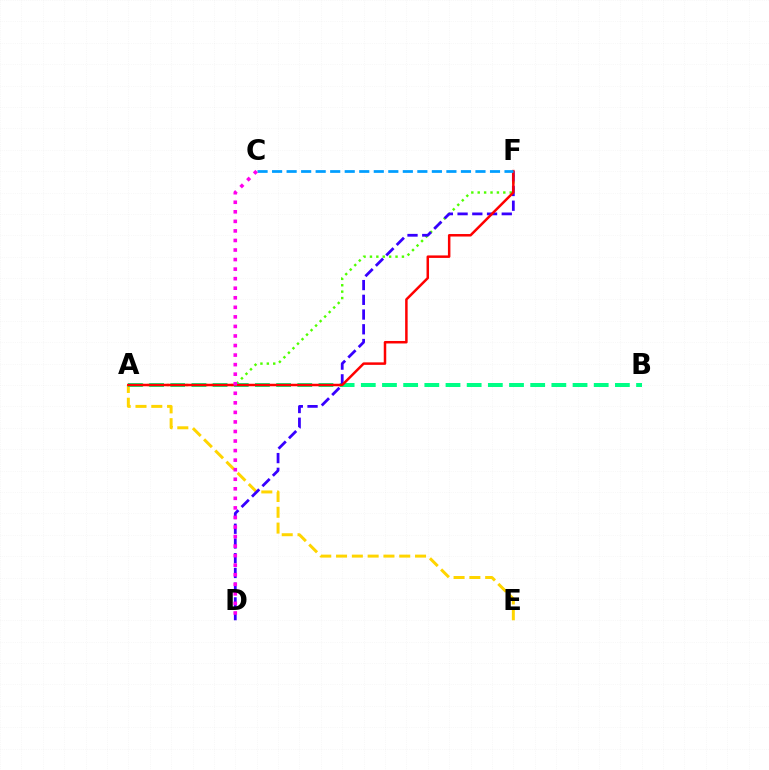{('A', 'F'): [{'color': '#4fff00', 'line_style': 'dotted', 'thickness': 1.74}, {'color': '#ff0000', 'line_style': 'solid', 'thickness': 1.8}], ('A', 'E'): [{'color': '#ffd500', 'line_style': 'dashed', 'thickness': 2.15}], ('A', 'B'): [{'color': '#00ff86', 'line_style': 'dashed', 'thickness': 2.88}], ('D', 'F'): [{'color': '#3700ff', 'line_style': 'dashed', 'thickness': 2.0}], ('C', 'F'): [{'color': '#009eff', 'line_style': 'dashed', 'thickness': 1.97}], ('C', 'D'): [{'color': '#ff00ed', 'line_style': 'dotted', 'thickness': 2.6}]}